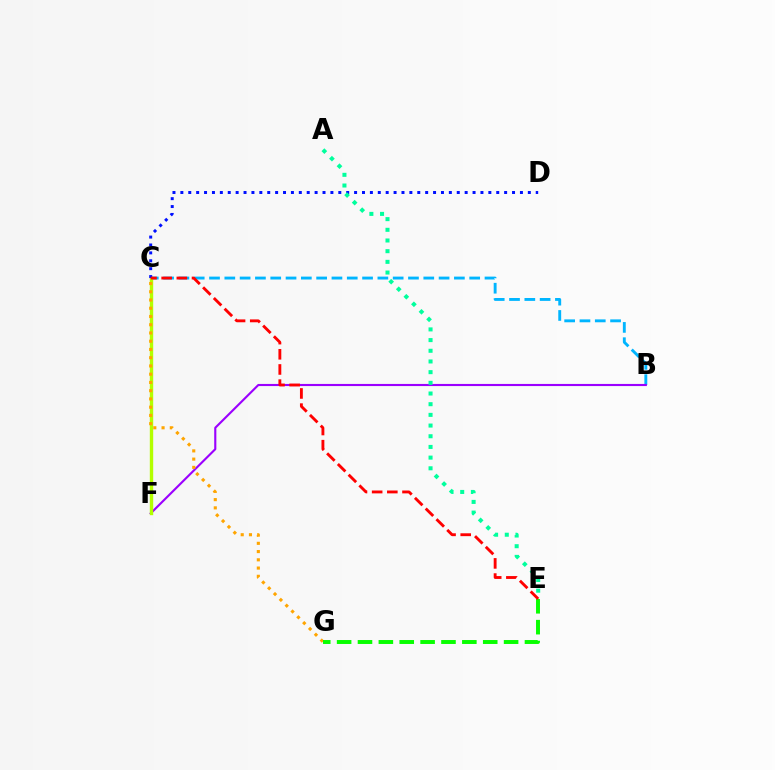{('B', 'C'): [{'color': '#00b5ff', 'line_style': 'dashed', 'thickness': 2.08}], ('C', 'F'): [{'color': '#ff00bd', 'line_style': 'dashed', 'thickness': 1.82}, {'color': '#b3ff00', 'line_style': 'solid', 'thickness': 2.43}], ('B', 'F'): [{'color': '#9b00ff', 'line_style': 'solid', 'thickness': 1.53}], ('C', 'G'): [{'color': '#ffa500', 'line_style': 'dotted', 'thickness': 2.24}], ('C', 'D'): [{'color': '#0010ff', 'line_style': 'dotted', 'thickness': 2.15}], ('E', 'G'): [{'color': '#08ff00', 'line_style': 'dashed', 'thickness': 2.84}], ('A', 'E'): [{'color': '#00ff9d', 'line_style': 'dotted', 'thickness': 2.9}], ('C', 'E'): [{'color': '#ff0000', 'line_style': 'dashed', 'thickness': 2.06}]}